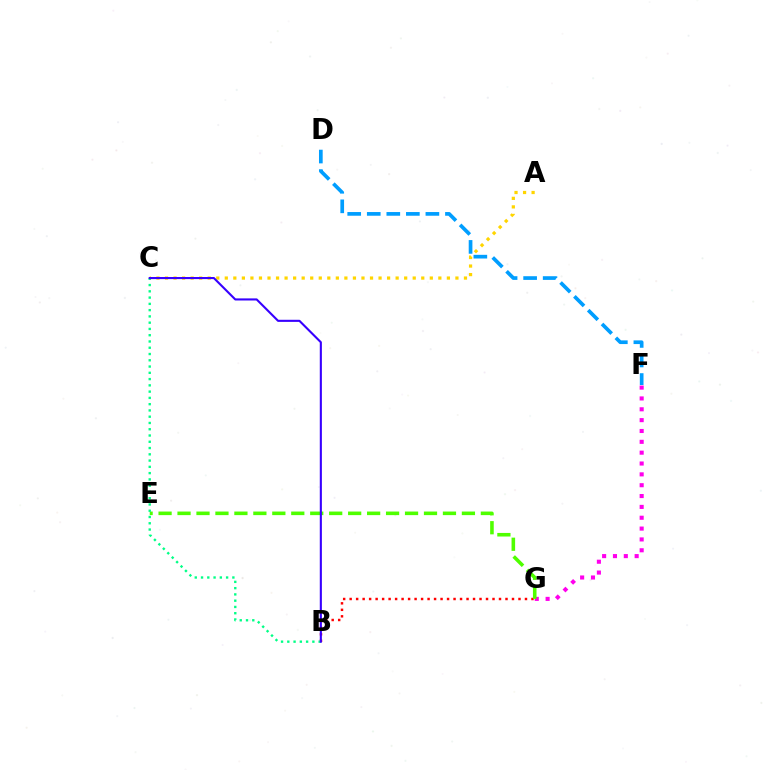{('A', 'C'): [{'color': '#ffd500', 'line_style': 'dotted', 'thickness': 2.32}], ('B', 'G'): [{'color': '#ff0000', 'line_style': 'dotted', 'thickness': 1.76}], ('F', 'G'): [{'color': '#ff00ed', 'line_style': 'dotted', 'thickness': 2.95}], ('E', 'G'): [{'color': '#4fff00', 'line_style': 'dashed', 'thickness': 2.58}], ('B', 'C'): [{'color': '#00ff86', 'line_style': 'dotted', 'thickness': 1.7}, {'color': '#3700ff', 'line_style': 'solid', 'thickness': 1.52}], ('D', 'F'): [{'color': '#009eff', 'line_style': 'dashed', 'thickness': 2.66}]}